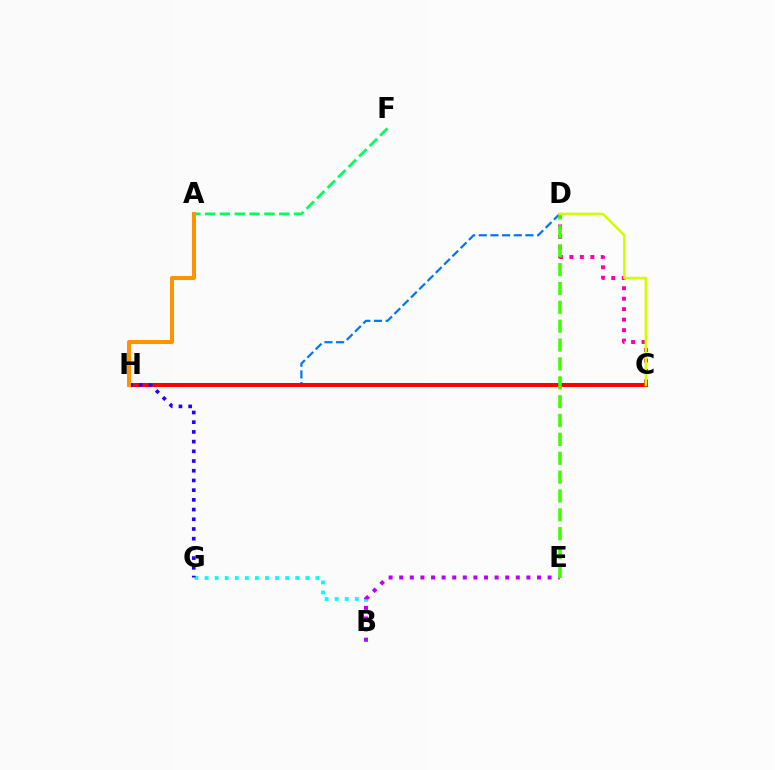{('A', 'F'): [{'color': '#00ff5c', 'line_style': 'dashed', 'thickness': 2.01}], ('D', 'H'): [{'color': '#0074ff', 'line_style': 'dashed', 'thickness': 1.59}], ('C', 'H'): [{'color': '#ff0000', 'line_style': 'solid', 'thickness': 2.9}], ('B', 'G'): [{'color': '#00fff6', 'line_style': 'dotted', 'thickness': 2.74}], ('B', 'E'): [{'color': '#b900ff', 'line_style': 'dotted', 'thickness': 2.88}], ('C', 'D'): [{'color': '#ff00ac', 'line_style': 'dotted', 'thickness': 2.85}, {'color': '#d1ff00', 'line_style': 'solid', 'thickness': 1.81}], ('G', 'H'): [{'color': '#2500ff', 'line_style': 'dotted', 'thickness': 2.64}], ('D', 'E'): [{'color': '#3dff00', 'line_style': 'dashed', 'thickness': 2.56}], ('A', 'H'): [{'color': '#ff9400', 'line_style': 'solid', 'thickness': 2.88}]}